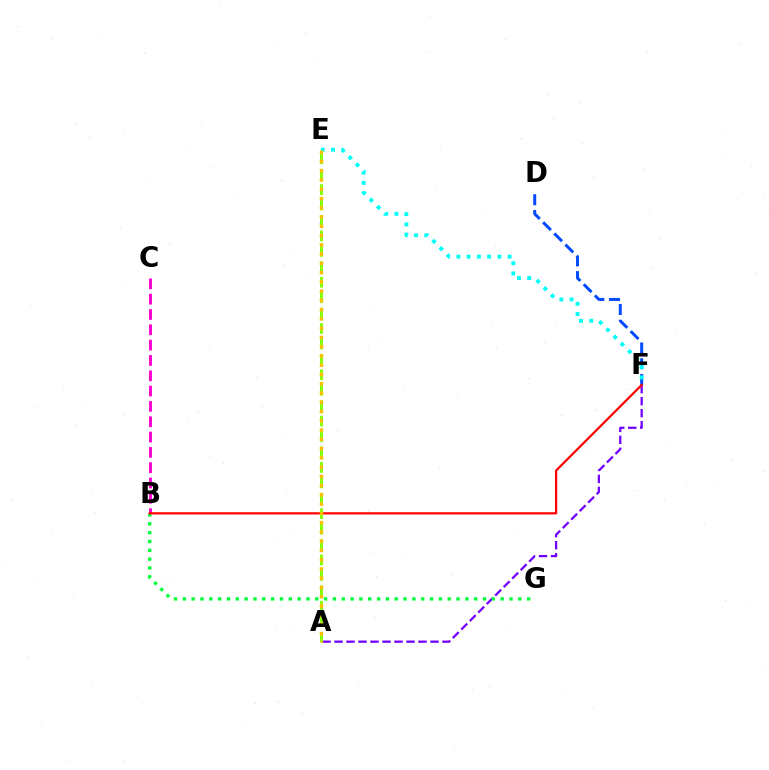{('A', 'F'): [{'color': '#7200ff', 'line_style': 'dashed', 'thickness': 1.63}], ('B', 'C'): [{'color': '#ff00cf', 'line_style': 'dashed', 'thickness': 2.08}], ('D', 'F'): [{'color': '#004bff', 'line_style': 'dashed', 'thickness': 2.14}], ('A', 'E'): [{'color': '#84ff00', 'line_style': 'dashed', 'thickness': 2.1}, {'color': '#ffbd00', 'line_style': 'dotted', 'thickness': 2.52}], ('B', 'G'): [{'color': '#00ff39', 'line_style': 'dotted', 'thickness': 2.4}], ('B', 'F'): [{'color': '#ff0000', 'line_style': 'solid', 'thickness': 1.58}], ('E', 'F'): [{'color': '#00fff6', 'line_style': 'dotted', 'thickness': 2.78}]}